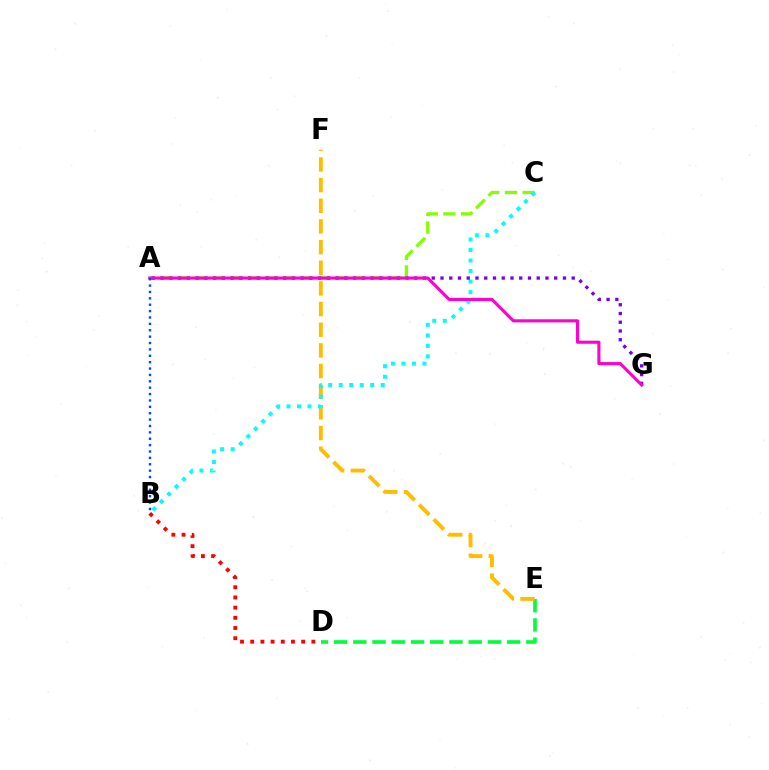{('D', 'E'): [{'color': '#00ff39', 'line_style': 'dashed', 'thickness': 2.61}], ('E', 'F'): [{'color': '#ffbd00', 'line_style': 'dashed', 'thickness': 2.81}], ('A', 'C'): [{'color': '#84ff00', 'line_style': 'dashed', 'thickness': 2.39}], ('B', 'C'): [{'color': '#00fff6', 'line_style': 'dotted', 'thickness': 2.86}], ('A', 'G'): [{'color': '#7200ff', 'line_style': 'dotted', 'thickness': 2.38}, {'color': '#ff00cf', 'line_style': 'solid', 'thickness': 2.23}], ('A', 'B'): [{'color': '#004bff', 'line_style': 'dotted', 'thickness': 1.73}], ('B', 'D'): [{'color': '#ff0000', 'line_style': 'dotted', 'thickness': 2.77}]}